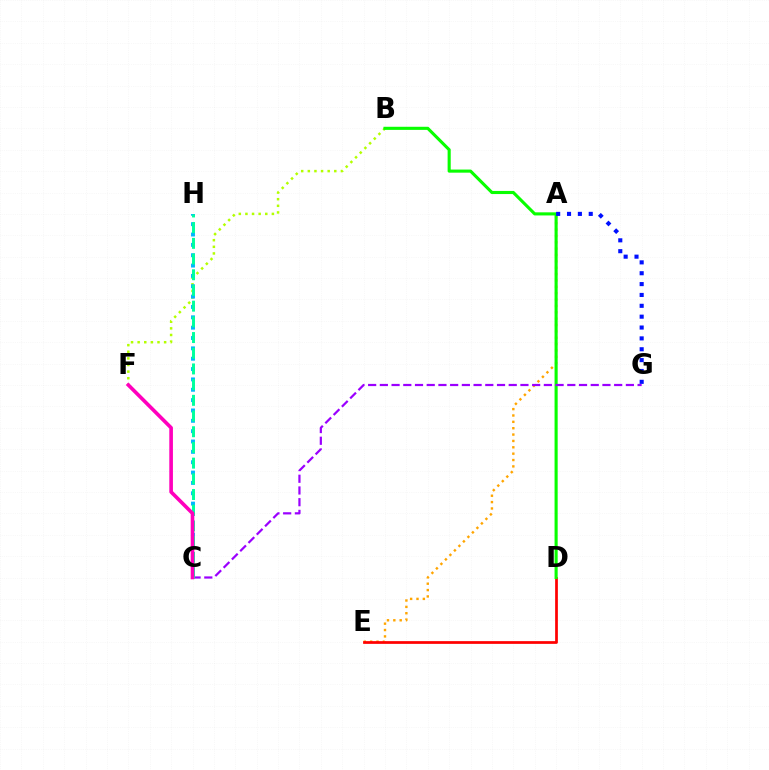{('B', 'F'): [{'color': '#b3ff00', 'line_style': 'dotted', 'thickness': 1.8}], ('A', 'E'): [{'color': '#ffa500', 'line_style': 'dotted', 'thickness': 1.73}], ('D', 'E'): [{'color': '#ff0000', 'line_style': 'solid', 'thickness': 1.96}], ('B', 'D'): [{'color': '#08ff00', 'line_style': 'solid', 'thickness': 2.24}], ('C', 'H'): [{'color': '#00b5ff', 'line_style': 'dotted', 'thickness': 2.81}, {'color': '#00ff9d', 'line_style': 'dashed', 'thickness': 2.13}], ('C', 'G'): [{'color': '#9b00ff', 'line_style': 'dashed', 'thickness': 1.59}], ('A', 'G'): [{'color': '#0010ff', 'line_style': 'dotted', 'thickness': 2.95}], ('C', 'F'): [{'color': '#ff00bd', 'line_style': 'solid', 'thickness': 2.62}]}